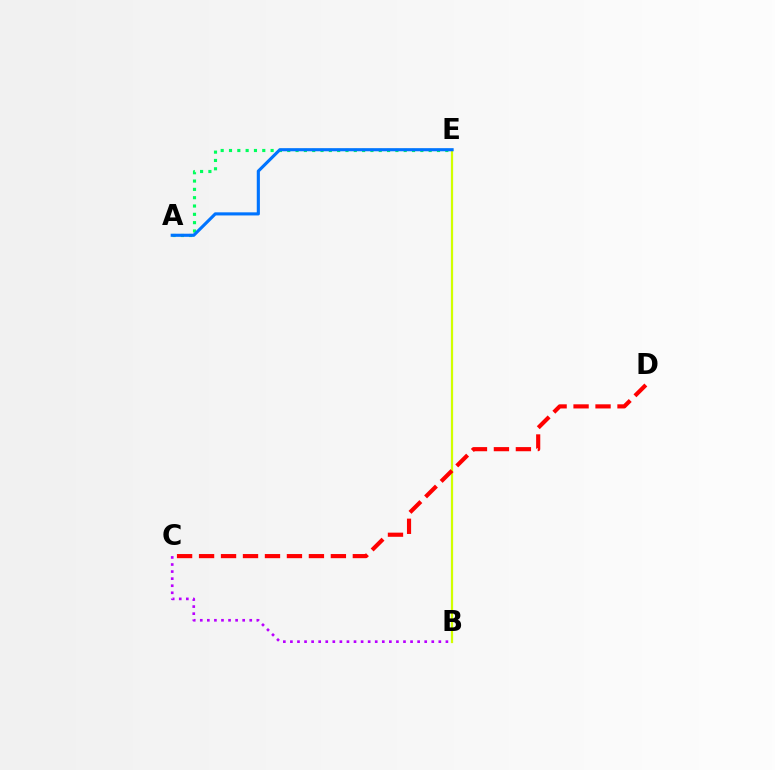{('B', 'E'): [{'color': '#d1ff00', 'line_style': 'solid', 'thickness': 1.59}], ('A', 'E'): [{'color': '#00ff5c', 'line_style': 'dotted', 'thickness': 2.26}, {'color': '#0074ff', 'line_style': 'solid', 'thickness': 2.24}], ('C', 'D'): [{'color': '#ff0000', 'line_style': 'dashed', 'thickness': 2.98}], ('B', 'C'): [{'color': '#b900ff', 'line_style': 'dotted', 'thickness': 1.92}]}